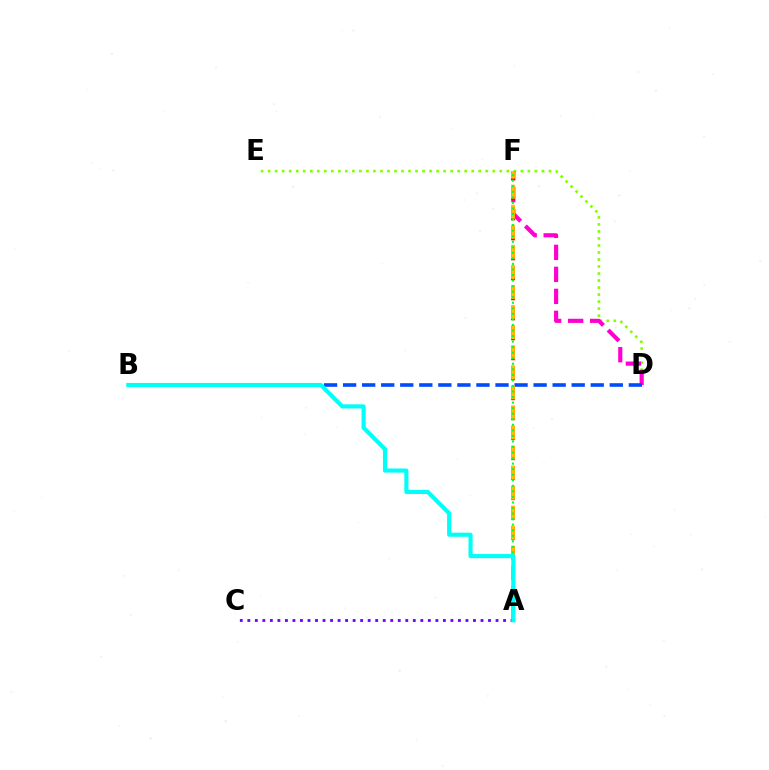{('D', 'E'): [{'color': '#84ff00', 'line_style': 'dotted', 'thickness': 1.91}], ('D', 'F'): [{'color': '#ff00cf', 'line_style': 'dashed', 'thickness': 2.99}], ('A', 'F'): [{'color': '#ff0000', 'line_style': 'dashed', 'thickness': 2.71}, {'color': '#ffbd00', 'line_style': 'dashed', 'thickness': 2.73}, {'color': '#00ff39', 'line_style': 'dotted', 'thickness': 1.51}], ('B', 'D'): [{'color': '#004bff', 'line_style': 'dashed', 'thickness': 2.59}], ('A', 'C'): [{'color': '#7200ff', 'line_style': 'dotted', 'thickness': 2.04}], ('A', 'B'): [{'color': '#00fff6', 'line_style': 'solid', 'thickness': 2.98}]}